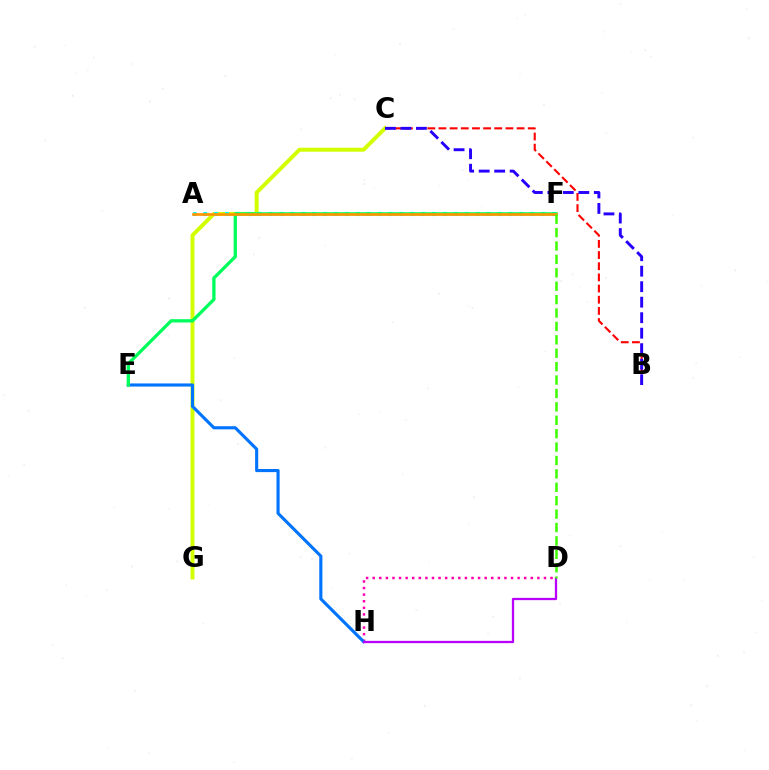{('B', 'C'): [{'color': '#ff0000', 'line_style': 'dashed', 'thickness': 1.52}, {'color': '#2500ff', 'line_style': 'dashed', 'thickness': 2.11}], ('D', 'H'): [{'color': '#ff00ac', 'line_style': 'dotted', 'thickness': 1.79}, {'color': '#b900ff', 'line_style': 'solid', 'thickness': 1.63}], ('C', 'G'): [{'color': '#d1ff00', 'line_style': 'solid', 'thickness': 2.83}], ('A', 'F'): [{'color': '#00fff6', 'line_style': 'dotted', 'thickness': 2.96}, {'color': '#ff9400', 'line_style': 'solid', 'thickness': 1.93}], ('E', 'H'): [{'color': '#0074ff', 'line_style': 'solid', 'thickness': 2.25}], ('E', 'F'): [{'color': '#00ff5c', 'line_style': 'solid', 'thickness': 2.38}], ('D', 'F'): [{'color': '#3dff00', 'line_style': 'dashed', 'thickness': 1.82}]}